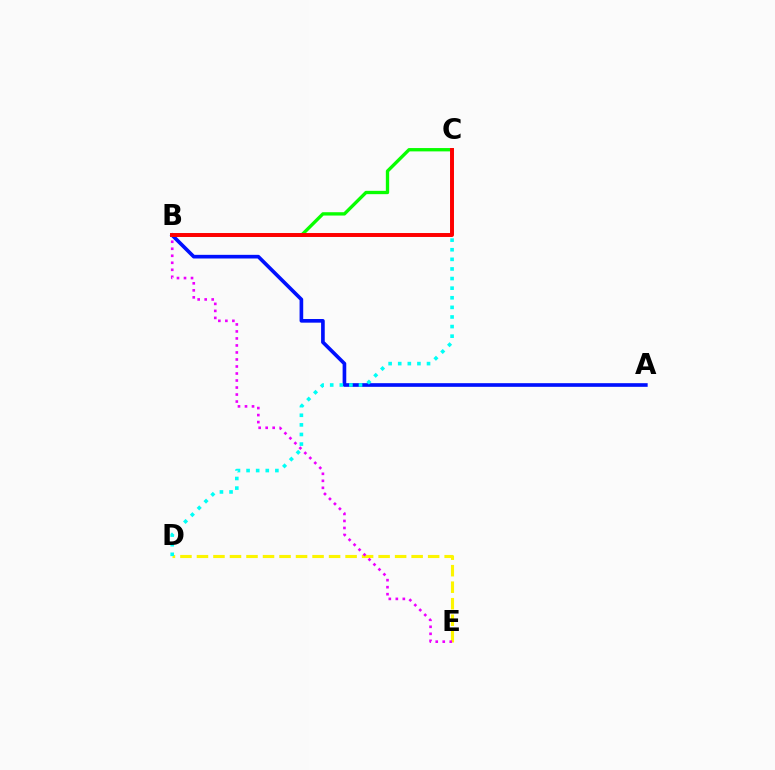{('D', 'E'): [{'color': '#fcf500', 'line_style': 'dashed', 'thickness': 2.24}], ('A', 'B'): [{'color': '#0010ff', 'line_style': 'solid', 'thickness': 2.63}], ('B', 'E'): [{'color': '#ee00ff', 'line_style': 'dotted', 'thickness': 1.91}], ('B', 'C'): [{'color': '#08ff00', 'line_style': 'solid', 'thickness': 2.4}, {'color': '#ff0000', 'line_style': 'solid', 'thickness': 2.84}], ('C', 'D'): [{'color': '#00fff6', 'line_style': 'dotted', 'thickness': 2.61}]}